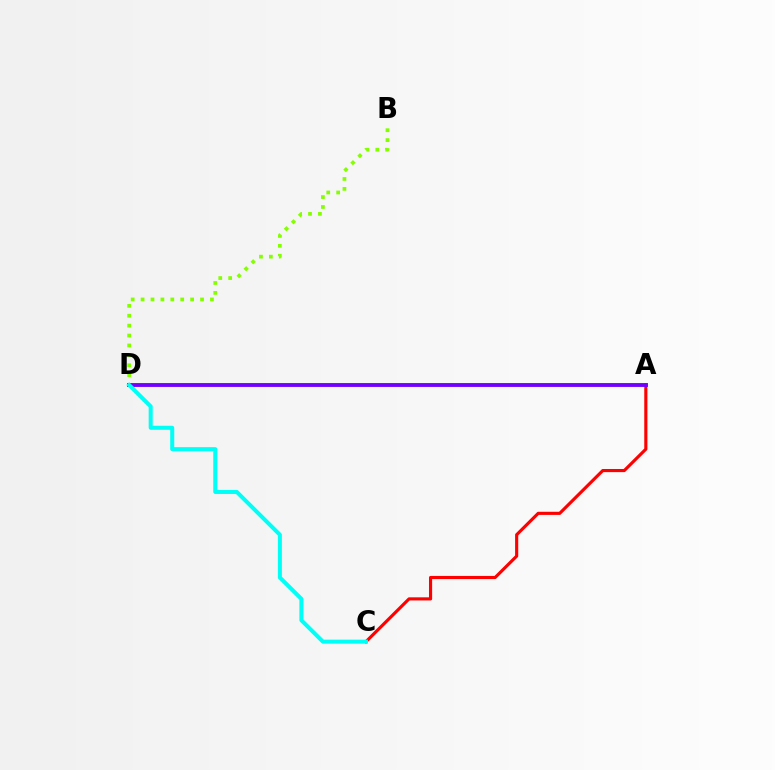{('B', 'D'): [{'color': '#84ff00', 'line_style': 'dotted', 'thickness': 2.69}], ('A', 'C'): [{'color': '#ff0000', 'line_style': 'solid', 'thickness': 2.26}], ('A', 'D'): [{'color': '#7200ff', 'line_style': 'solid', 'thickness': 2.79}], ('C', 'D'): [{'color': '#00fff6', 'line_style': 'solid', 'thickness': 2.9}]}